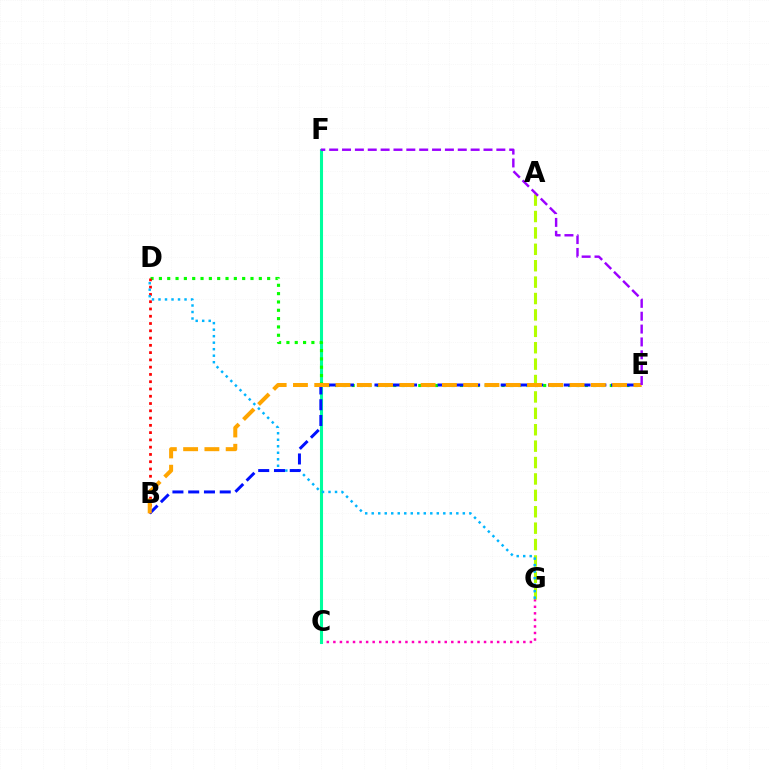{('C', 'G'): [{'color': '#ff00bd', 'line_style': 'dotted', 'thickness': 1.78}], ('C', 'F'): [{'color': '#00ff9d', 'line_style': 'solid', 'thickness': 2.21}], ('D', 'E'): [{'color': '#08ff00', 'line_style': 'dotted', 'thickness': 2.26}], ('B', 'D'): [{'color': '#ff0000', 'line_style': 'dotted', 'thickness': 1.98}], ('A', 'G'): [{'color': '#b3ff00', 'line_style': 'dashed', 'thickness': 2.23}], ('D', 'G'): [{'color': '#00b5ff', 'line_style': 'dotted', 'thickness': 1.77}], ('B', 'E'): [{'color': '#0010ff', 'line_style': 'dashed', 'thickness': 2.14}, {'color': '#ffa500', 'line_style': 'dashed', 'thickness': 2.89}], ('E', 'F'): [{'color': '#9b00ff', 'line_style': 'dashed', 'thickness': 1.75}]}